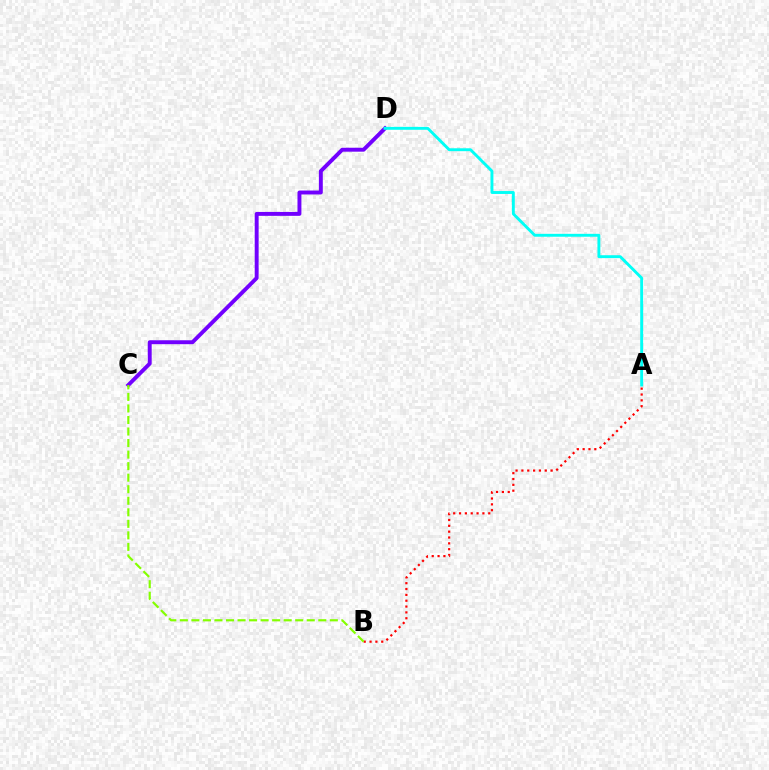{('C', 'D'): [{'color': '#7200ff', 'line_style': 'solid', 'thickness': 2.82}], ('A', 'B'): [{'color': '#ff0000', 'line_style': 'dotted', 'thickness': 1.59}], ('B', 'C'): [{'color': '#84ff00', 'line_style': 'dashed', 'thickness': 1.57}], ('A', 'D'): [{'color': '#00fff6', 'line_style': 'solid', 'thickness': 2.09}]}